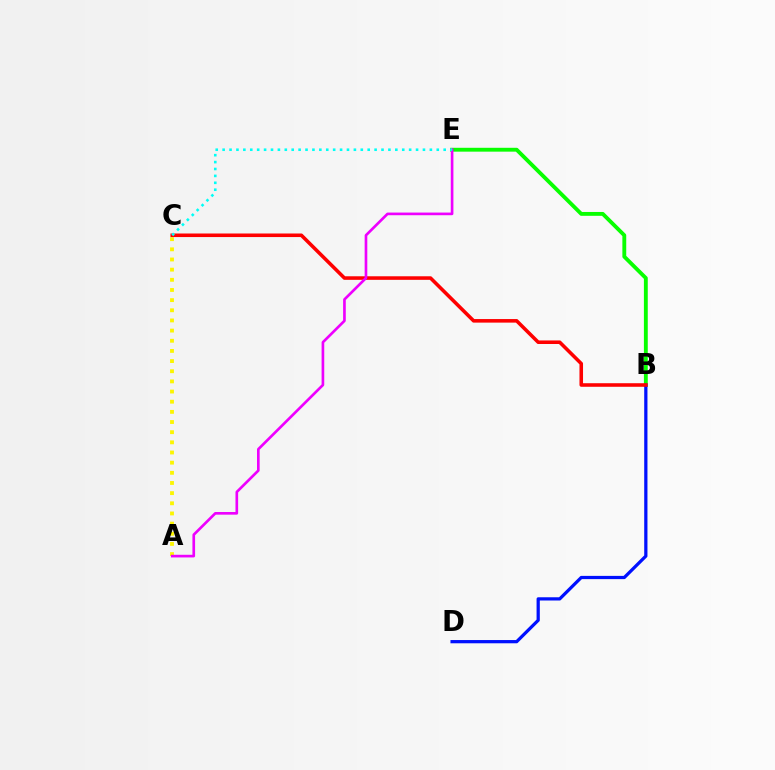{('B', 'E'): [{'color': '#08ff00', 'line_style': 'solid', 'thickness': 2.78}], ('B', 'D'): [{'color': '#0010ff', 'line_style': 'solid', 'thickness': 2.33}], ('A', 'C'): [{'color': '#fcf500', 'line_style': 'dotted', 'thickness': 2.76}], ('B', 'C'): [{'color': '#ff0000', 'line_style': 'solid', 'thickness': 2.57}], ('A', 'E'): [{'color': '#ee00ff', 'line_style': 'solid', 'thickness': 1.91}], ('C', 'E'): [{'color': '#00fff6', 'line_style': 'dotted', 'thickness': 1.88}]}